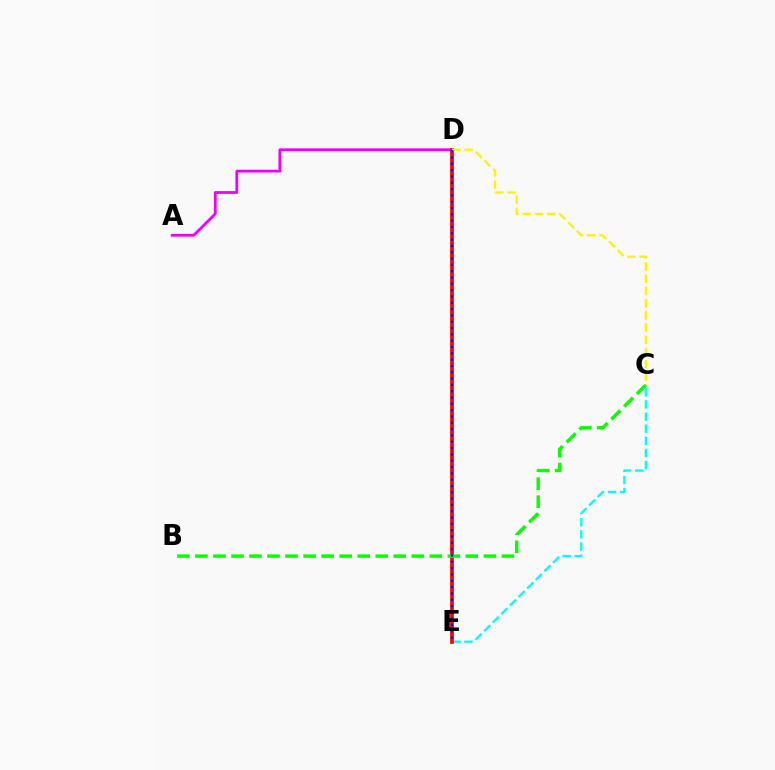{('A', 'D'): [{'color': '#ee00ff', 'line_style': 'solid', 'thickness': 2.01}], ('C', 'E'): [{'color': '#00fff6', 'line_style': 'dashed', 'thickness': 1.65}], ('D', 'E'): [{'color': '#ff0000', 'line_style': 'solid', 'thickness': 2.67}, {'color': '#0010ff', 'line_style': 'dotted', 'thickness': 1.72}], ('B', 'C'): [{'color': '#08ff00', 'line_style': 'dashed', 'thickness': 2.45}], ('C', 'D'): [{'color': '#fcf500', 'line_style': 'dashed', 'thickness': 1.66}]}